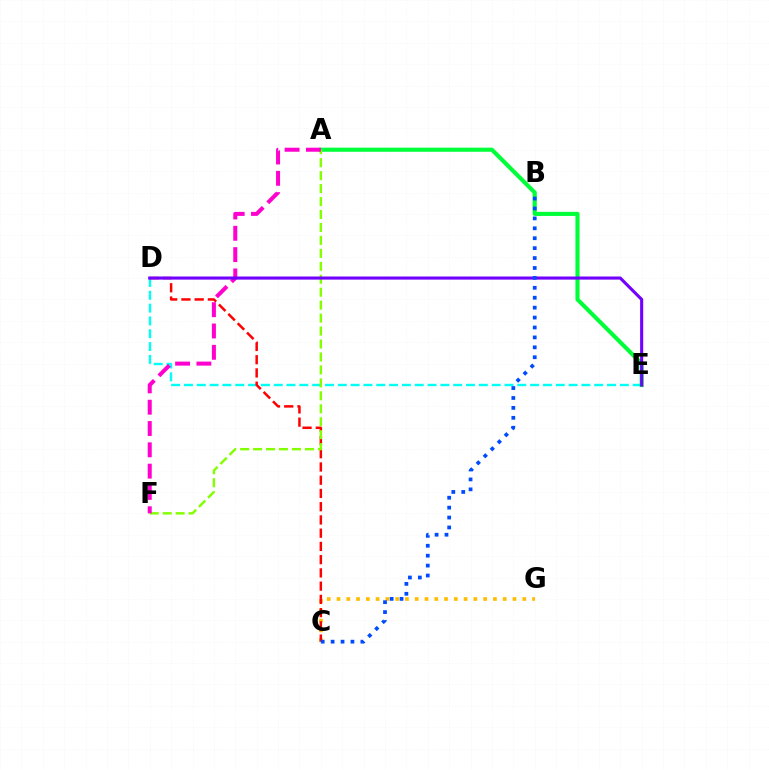{('D', 'E'): [{'color': '#00fff6', 'line_style': 'dashed', 'thickness': 1.74}, {'color': '#7200ff', 'line_style': 'solid', 'thickness': 2.23}], ('A', 'E'): [{'color': '#00ff39', 'line_style': 'solid', 'thickness': 2.96}], ('C', 'G'): [{'color': '#ffbd00', 'line_style': 'dotted', 'thickness': 2.66}], ('C', 'D'): [{'color': '#ff0000', 'line_style': 'dashed', 'thickness': 1.8}], ('A', 'F'): [{'color': '#84ff00', 'line_style': 'dashed', 'thickness': 1.76}, {'color': '#ff00cf', 'line_style': 'dashed', 'thickness': 2.89}], ('B', 'C'): [{'color': '#004bff', 'line_style': 'dotted', 'thickness': 2.69}]}